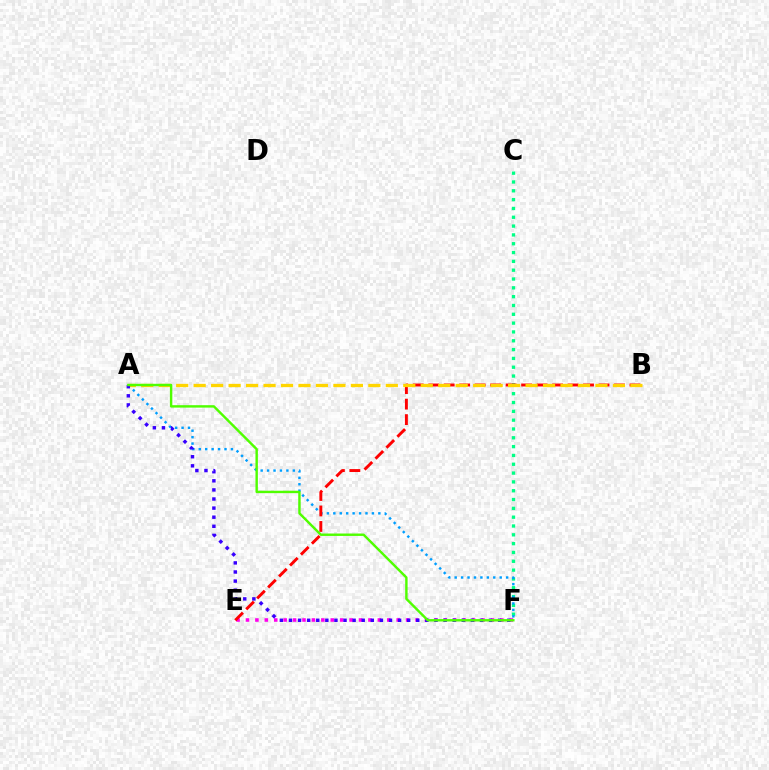{('E', 'F'): [{'color': '#ff00ed', 'line_style': 'dotted', 'thickness': 2.56}], ('C', 'F'): [{'color': '#00ff86', 'line_style': 'dotted', 'thickness': 2.4}], ('A', 'F'): [{'color': '#009eff', 'line_style': 'dotted', 'thickness': 1.75}, {'color': '#3700ff', 'line_style': 'dotted', 'thickness': 2.47}, {'color': '#4fff00', 'line_style': 'solid', 'thickness': 1.74}], ('B', 'E'): [{'color': '#ff0000', 'line_style': 'dashed', 'thickness': 2.1}], ('A', 'B'): [{'color': '#ffd500', 'line_style': 'dashed', 'thickness': 2.37}]}